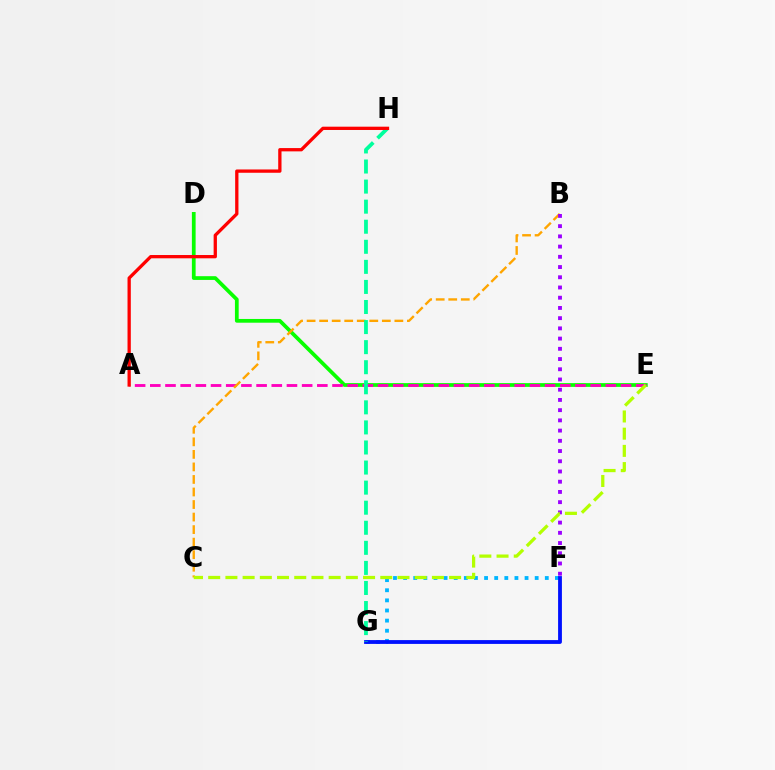{('D', 'E'): [{'color': '#08ff00', 'line_style': 'solid', 'thickness': 2.7}], ('F', 'G'): [{'color': '#00b5ff', 'line_style': 'dotted', 'thickness': 2.75}, {'color': '#0010ff', 'line_style': 'solid', 'thickness': 2.74}], ('A', 'E'): [{'color': '#ff00bd', 'line_style': 'dashed', 'thickness': 2.06}], ('B', 'C'): [{'color': '#ffa500', 'line_style': 'dashed', 'thickness': 1.7}], ('B', 'F'): [{'color': '#9b00ff', 'line_style': 'dotted', 'thickness': 2.78}], ('G', 'H'): [{'color': '#00ff9d', 'line_style': 'dashed', 'thickness': 2.73}], ('A', 'H'): [{'color': '#ff0000', 'line_style': 'solid', 'thickness': 2.37}], ('C', 'E'): [{'color': '#b3ff00', 'line_style': 'dashed', 'thickness': 2.34}]}